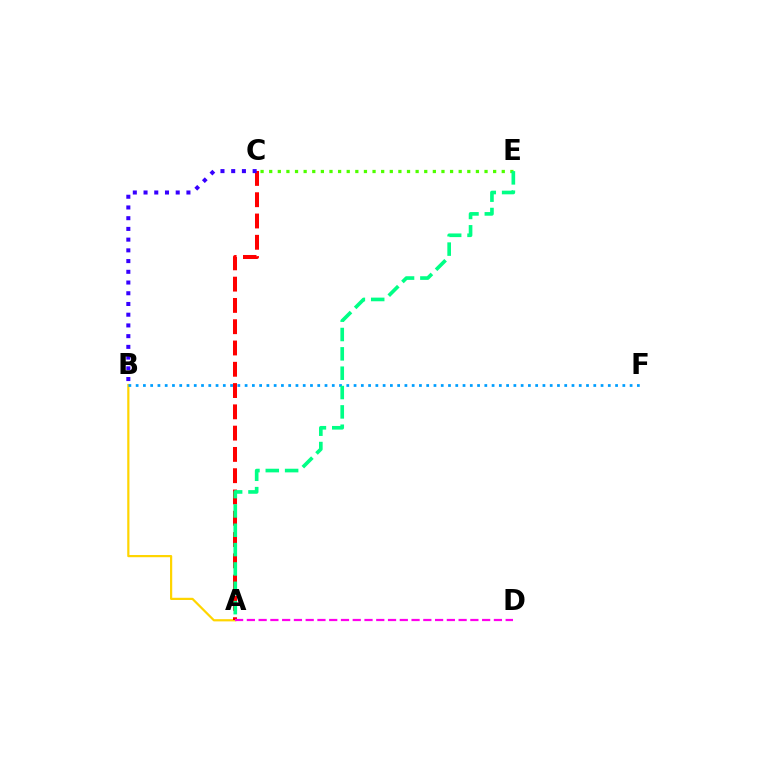{('A', 'B'): [{'color': '#ffd500', 'line_style': 'solid', 'thickness': 1.59}], ('B', 'F'): [{'color': '#009eff', 'line_style': 'dotted', 'thickness': 1.97}], ('A', 'C'): [{'color': '#ff0000', 'line_style': 'dashed', 'thickness': 2.89}], ('A', 'D'): [{'color': '#ff00ed', 'line_style': 'dashed', 'thickness': 1.6}], ('C', 'E'): [{'color': '#4fff00', 'line_style': 'dotted', 'thickness': 2.34}], ('A', 'E'): [{'color': '#00ff86', 'line_style': 'dashed', 'thickness': 2.63}], ('B', 'C'): [{'color': '#3700ff', 'line_style': 'dotted', 'thickness': 2.91}]}